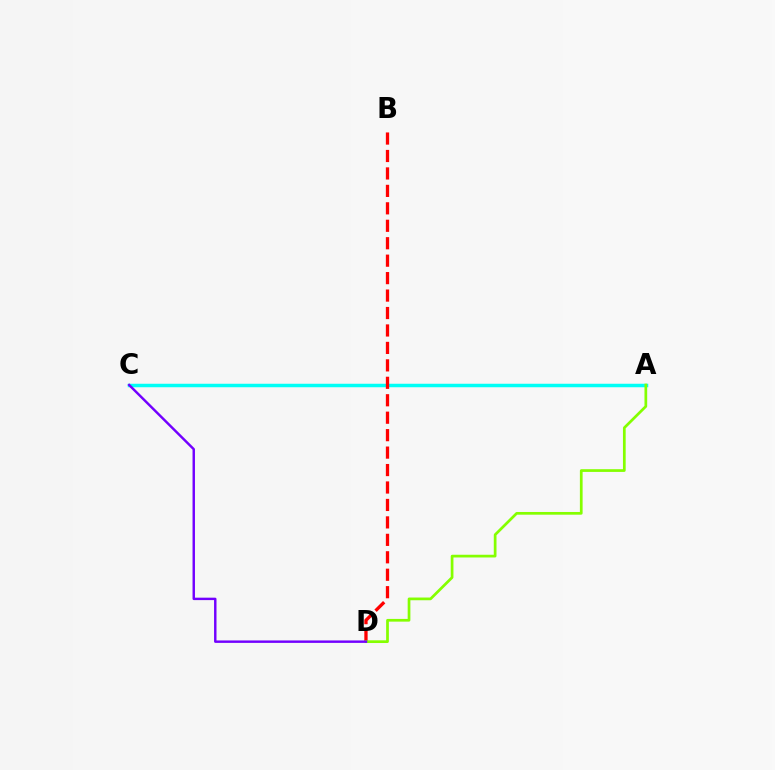{('A', 'C'): [{'color': '#00fff6', 'line_style': 'solid', 'thickness': 2.51}], ('B', 'D'): [{'color': '#ff0000', 'line_style': 'dashed', 'thickness': 2.37}], ('A', 'D'): [{'color': '#84ff00', 'line_style': 'solid', 'thickness': 1.95}], ('C', 'D'): [{'color': '#7200ff', 'line_style': 'solid', 'thickness': 1.75}]}